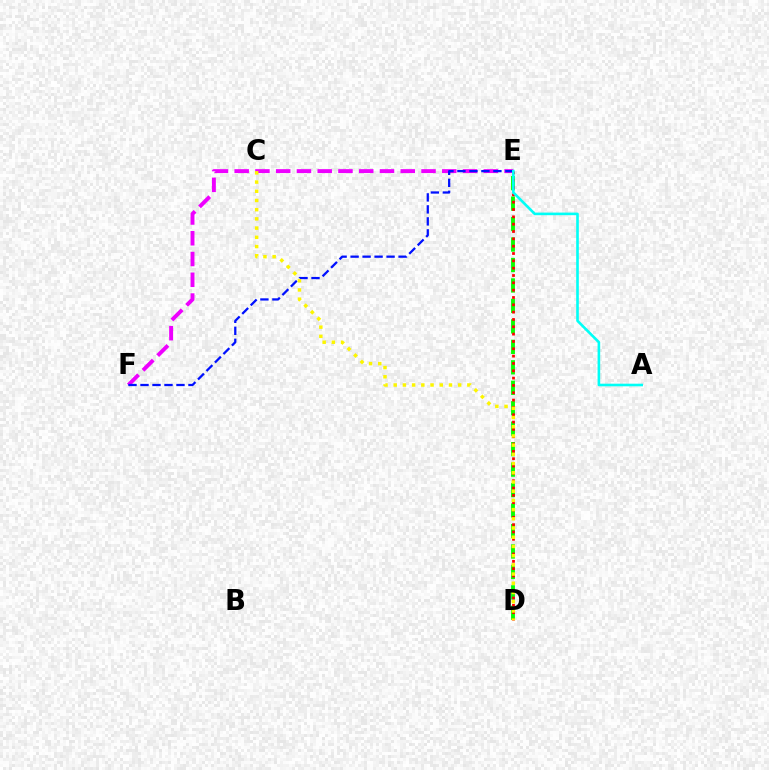{('D', 'E'): [{'color': '#08ff00', 'line_style': 'dashed', 'thickness': 2.78}, {'color': '#ff0000', 'line_style': 'dotted', 'thickness': 1.99}], ('E', 'F'): [{'color': '#ee00ff', 'line_style': 'dashed', 'thickness': 2.82}, {'color': '#0010ff', 'line_style': 'dashed', 'thickness': 1.63}], ('A', 'E'): [{'color': '#00fff6', 'line_style': 'solid', 'thickness': 1.88}], ('C', 'D'): [{'color': '#fcf500', 'line_style': 'dotted', 'thickness': 2.5}]}